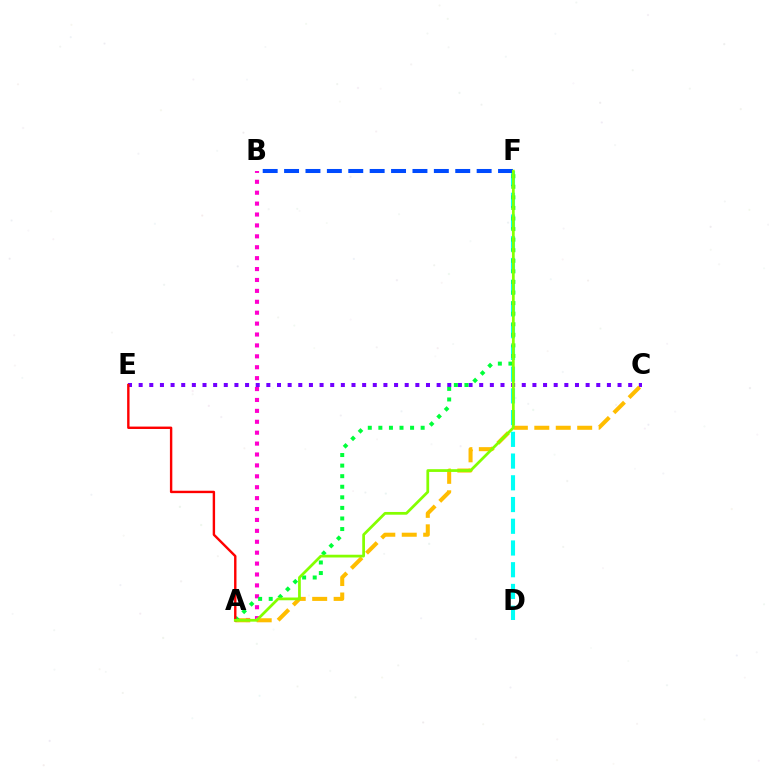{('A', 'B'): [{'color': '#ff00cf', 'line_style': 'dotted', 'thickness': 2.96}], ('D', 'F'): [{'color': '#00fff6', 'line_style': 'dashed', 'thickness': 2.95}], ('C', 'E'): [{'color': '#7200ff', 'line_style': 'dotted', 'thickness': 2.89}], ('A', 'C'): [{'color': '#ffbd00', 'line_style': 'dashed', 'thickness': 2.91}], ('A', 'F'): [{'color': '#00ff39', 'line_style': 'dotted', 'thickness': 2.87}, {'color': '#84ff00', 'line_style': 'solid', 'thickness': 1.98}], ('A', 'E'): [{'color': '#ff0000', 'line_style': 'solid', 'thickness': 1.73}], ('B', 'F'): [{'color': '#004bff', 'line_style': 'dashed', 'thickness': 2.91}]}